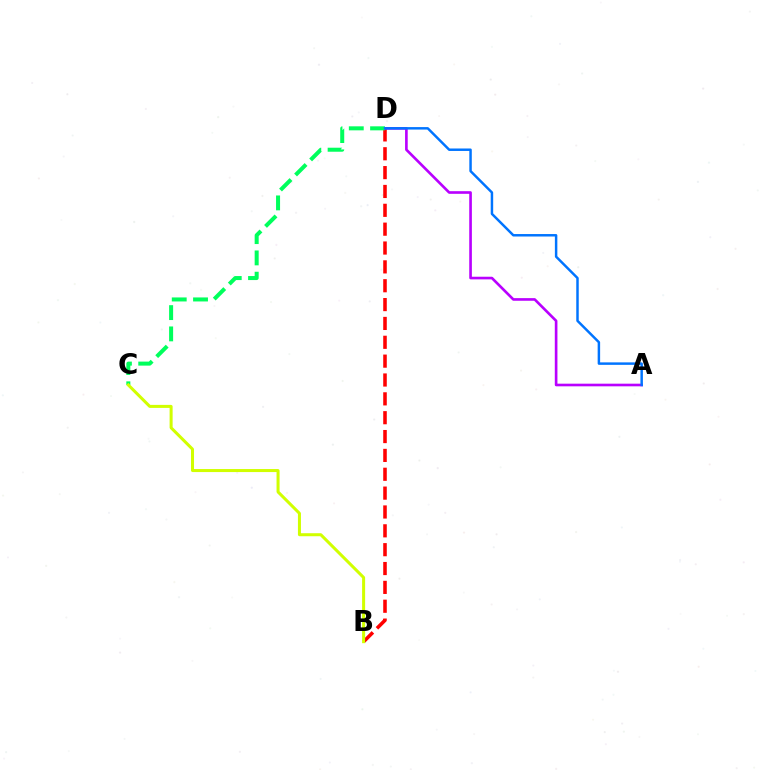{('B', 'D'): [{'color': '#ff0000', 'line_style': 'dashed', 'thickness': 2.56}], ('A', 'D'): [{'color': '#b900ff', 'line_style': 'solid', 'thickness': 1.9}, {'color': '#0074ff', 'line_style': 'solid', 'thickness': 1.78}], ('C', 'D'): [{'color': '#00ff5c', 'line_style': 'dashed', 'thickness': 2.89}], ('B', 'C'): [{'color': '#d1ff00', 'line_style': 'solid', 'thickness': 2.18}]}